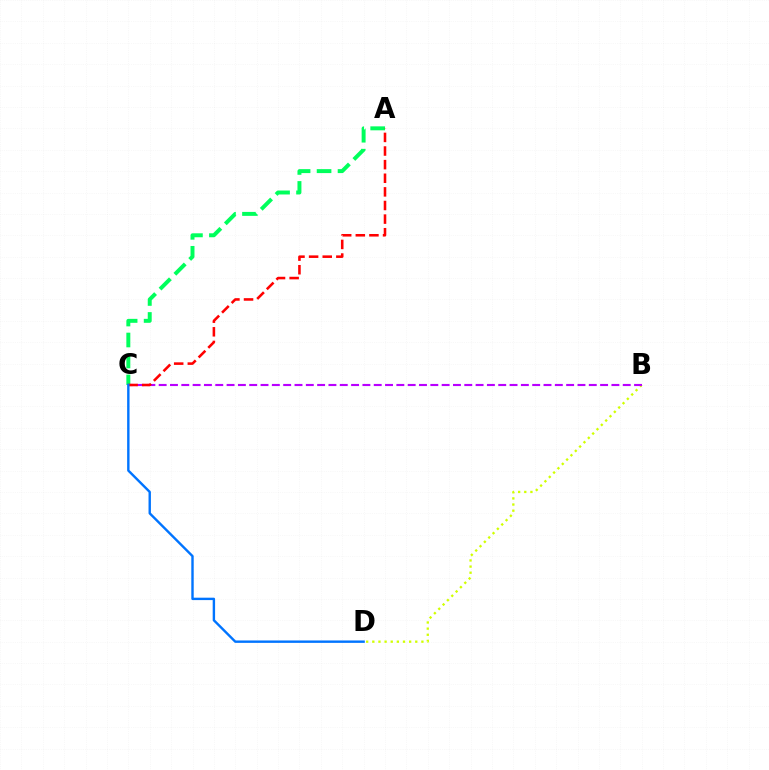{('A', 'C'): [{'color': '#00ff5c', 'line_style': 'dashed', 'thickness': 2.85}, {'color': '#ff0000', 'line_style': 'dashed', 'thickness': 1.85}], ('B', 'D'): [{'color': '#d1ff00', 'line_style': 'dotted', 'thickness': 1.67}], ('B', 'C'): [{'color': '#b900ff', 'line_style': 'dashed', 'thickness': 1.54}], ('C', 'D'): [{'color': '#0074ff', 'line_style': 'solid', 'thickness': 1.73}]}